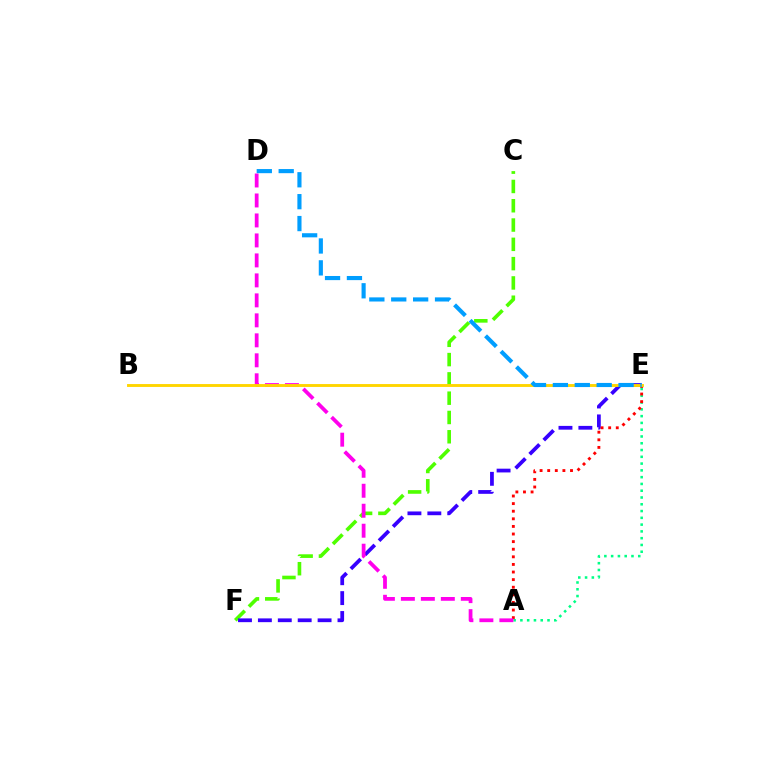{('C', 'F'): [{'color': '#4fff00', 'line_style': 'dashed', 'thickness': 2.62}], ('E', 'F'): [{'color': '#3700ff', 'line_style': 'dashed', 'thickness': 2.7}], ('A', 'E'): [{'color': '#00ff86', 'line_style': 'dotted', 'thickness': 1.84}, {'color': '#ff0000', 'line_style': 'dotted', 'thickness': 2.07}], ('A', 'D'): [{'color': '#ff00ed', 'line_style': 'dashed', 'thickness': 2.71}], ('B', 'E'): [{'color': '#ffd500', 'line_style': 'solid', 'thickness': 2.08}], ('D', 'E'): [{'color': '#009eff', 'line_style': 'dashed', 'thickness': 2.97}]}